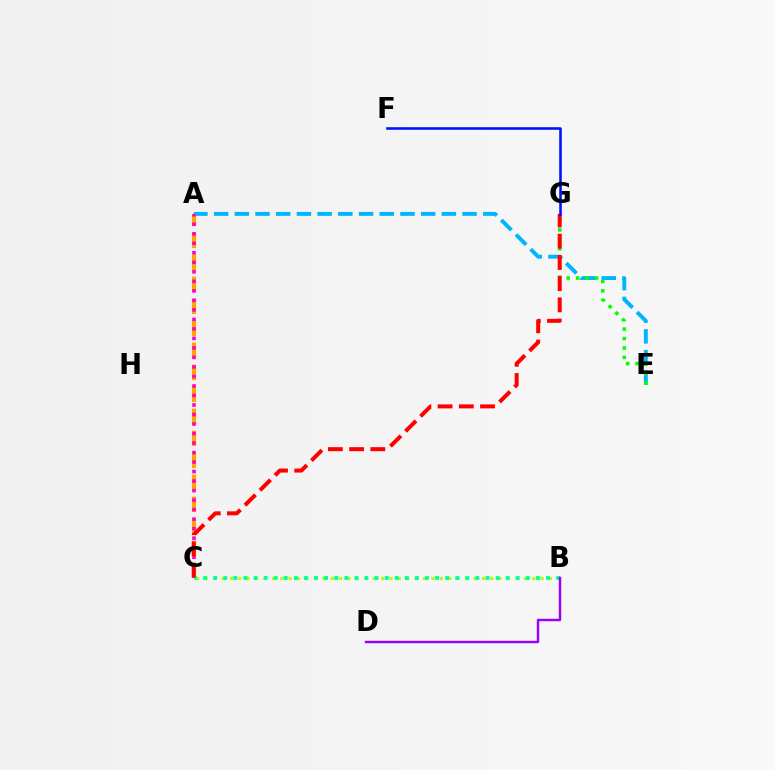{('A', 'E'): [{'color': '#00b5ff', 'line_style': 'dashed', 'thickness': 2.81}], ('A', 'C'): [{'color': '#ffa500', 'line_style': 'dashed', 'thickness': 2.99}, {'color': '#ff00bd', 'line_style': 'dotted', 'thickness': 2.58}], ('B', 'C'): [{'color': '#b3ff00', 'line_style': 'dotted', 'thickness': 2.28}, {'color': '#00ff9d', 'line_style': 'dotted', 'thickness': 2.74}], ('E', 'G'): [{'color': '#08ff00', 'line_style': 'dotted', 'thickness': 2.57}], ('C', 'G'): [{'color': '#ff0000', 'line_style': 'dashed', 'thickness': 2.88}], ('F', 'G'): [{'color': '#0010ff', 'line_style': 'solid', 'thickness': 1.85}], ('B', 'D'): [{'color': '#9b00ff', 'line_style': 'solid', 'thickness': 1.75}]}